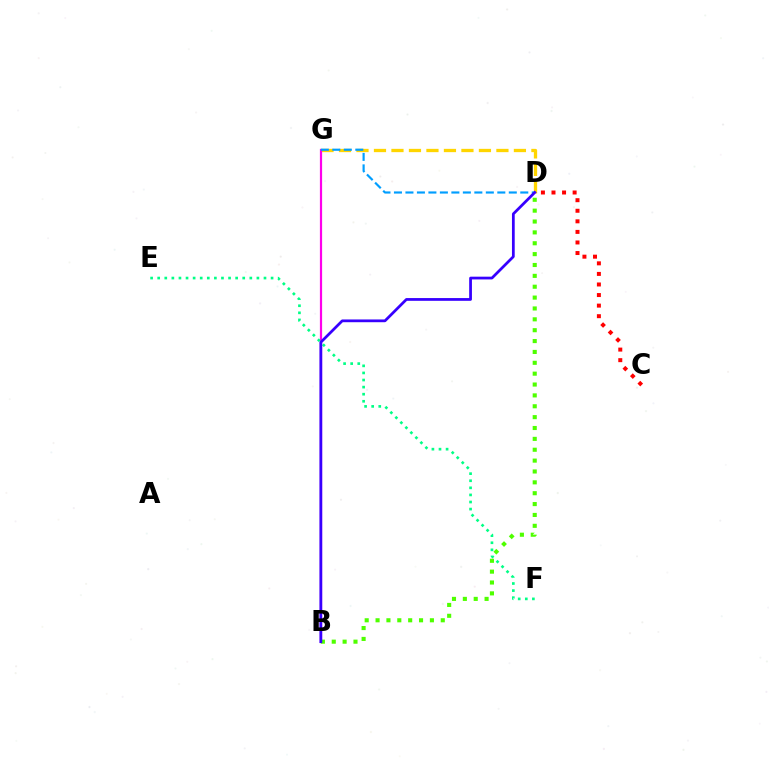{('D', 'G'): [{'color': '#ffd500', 'line_style': 'dashed', 'thickness': 2.38}, {'color': '#009eff', 'line_style': 'dashed', 'thickness': 1.56}], ('B', 'G'): [{'color': '#ff00ed', 'line_style': 'solid', 'thickness': 1.59}], ('E', 'F'): [{'color': '#00ff86', 'line_style': 'dotted', 'thickness': 1.93}], ('B', 'D'): [{'color': '#4fff00', 'line_style': 'dotted', 'thickness': 2.95}, {'color': '#3700ff', 'line_style': 'solid', 'thickness': 1.98}], ('C', 'D'): [{'color': '#ff0000', 'line_style': 'dotted', 'thickness': 2.87}]}